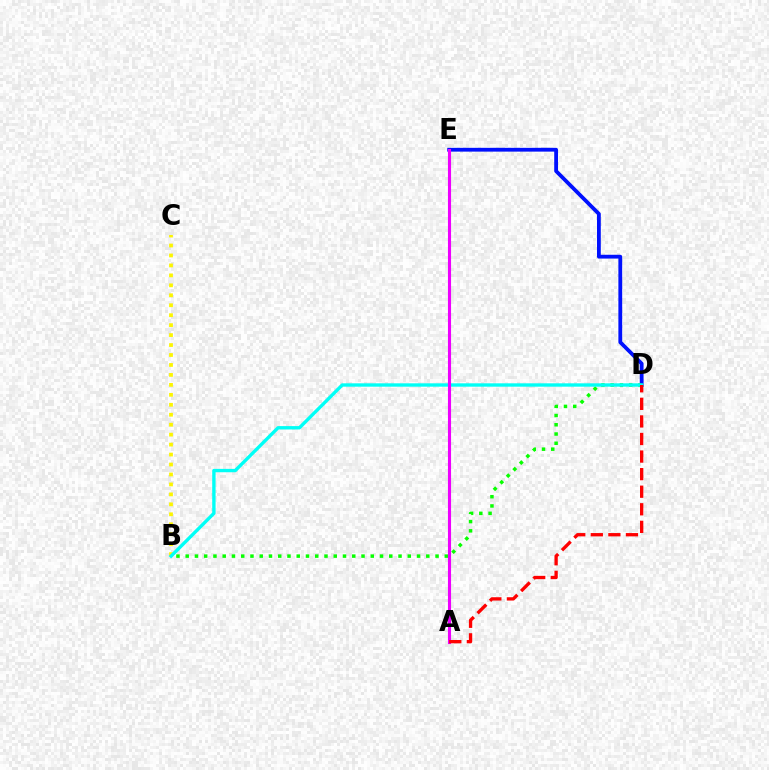{('B', 'C'): [{'color': '#fcf500', 'line_style': 'dotted', 'thickness': 2.7}], ('D', 'E'): [{'color': '#0010ff', 'line_style': 'solid', 'thickness': 2.73}], ('B', 'D'): [{'color': '#08ff00', 'line_style': 'dotted', 'thickness': 2.51}, {'color': '#00fff6', 'line_style': 'solid', 'thickness': 2.42}], ('A', 'E'): [{'color': '#ee00ff', 'line_style': 'solid', 'thickness': 2.23}], ('A', 'D'): [{'color': '#ff0000', 'line_style': 'dashed', 'thickness': 2.39}]}